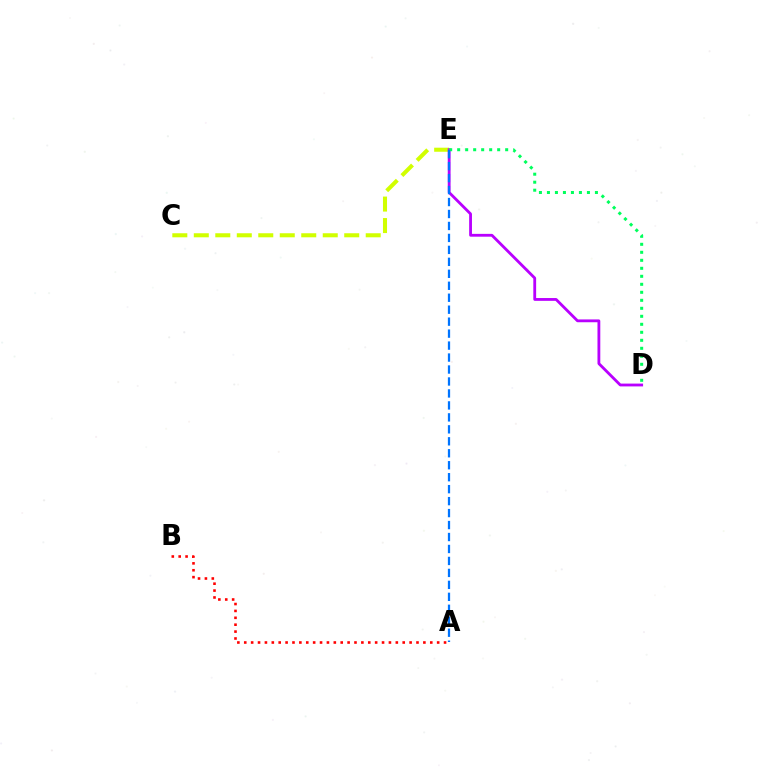{('C', 'E'): [{'color': '#d1ff00', 'line_style': 'dashed', 'thickness': 2.92}], ('D', 'E'): [{'color': '#b900ff', 'line_style': 'solid', 'thickness': 2.03}, {'color': '#00ff5c', 'line_style': 'dotted', 'thickness': 2.17}], ('A', 'B'): [{'color': '#ff0000', 'line_style': 'dotted', 'thickness': 1.87}], ('A', 'E'): [{'color': '#0074ff', 'line_style': 'dashed', 'thickness': 1.63}]}